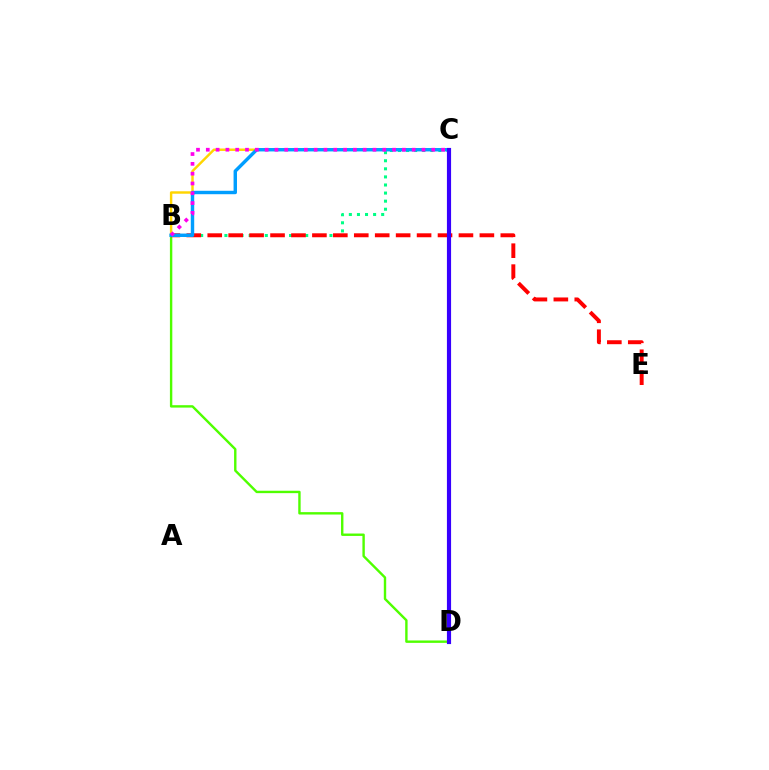{('B', 'C'): [{'color': '#ffd500', 'line_style': 'solid', 'thickness': 1.75}, {'color': '#00ff86', 'line_style': 'dotted', 'thickness': 2.2}, {'color': '#009eff', 'line_style': 'solid', 'thickness': 2.46}, {'color': '#ff00ed', 'line_style': 'dotted', 'thickness': 2.66}], ('B', 'D'): [{'color': '#4fff00', 'line_style': 'solid', 'thickness': 1.73}], ('B', 'E'): [{'color': '#ff0000', 'line_style': 'dashed', 'thickness': 2.84}], ('C', 'D'): [{'color': '#3700ff', 'line_style': 'solid', 'thickness': 2.99}]}